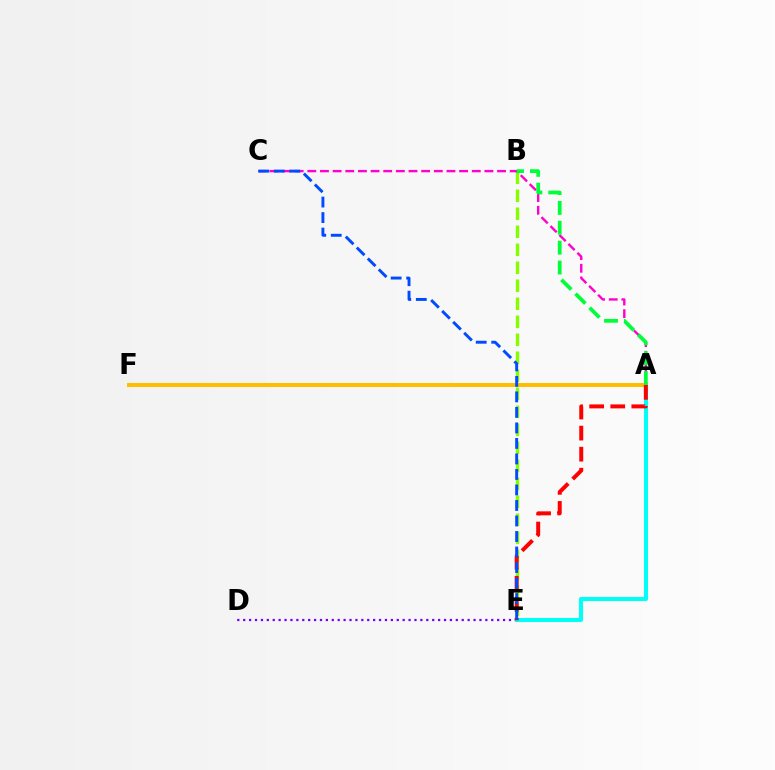{('B', 'E'): [{'color': '#84ff00', 'line_style': 'dashed', 'thickness': 2.45}], ('A', 'C'): [{'color': '#ff00cf', 'line_style': 'dashed', 'thickness': 1.72}], ('D', 'E'): [{'color': '#7200ff', 'line_style': 'dotted', 'thickness': 1.6}], ('A', 'E'): [{'color': '#00fff6', 'line_style': 'solid', 'thickness': 2.93}, {'color': '#ff0000', 'line_style': 'dashed', 'thickness': 2.86}], ('A', 'F'): [{'color': '#ffbd00', 'line_style': 'solid', 'thickness': 2.85}], ('C', 'E'): [{'color': '#004bff', 'line_style': 'dashed', 'thickness': 2.11}], ('A', 'B'): [{'color': '#00ff39', 'line_style': 'dashed', 'thickness': 2.7}]}